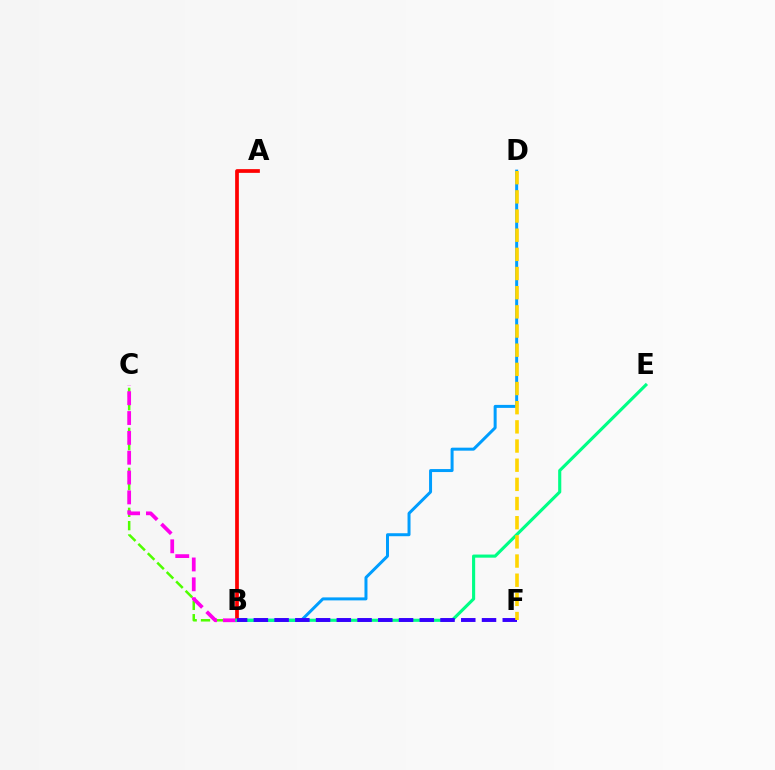{('B', 'C'): [{'color': '#4fff00', 'line_style': 'dashed', 'thickness': 1.81}, {'color': '#ff00ed', 'line_style': 'dashed', 'thickness': 2.7}], ('B', 'D'): [{'color': '#009eff', 'line_style': 'solid', 'thickness': 2.16}], ('A', 'B'): [{'color': '#ff0000', 'line_style': 'solid', 'thickness': 2.68}], ('B', 'E'): [{'color': '#00ff86', 'line_style': 'solid', 'thickness': 2.25}], ('B', 'F'): [{'color': '#3700ff', 'line_style': 'dashed', 'thickness': 2.82}], ('D', 'F'): [{'color': '#ffd500', 'line_style': 'dashed', 'thickness': 2.6}]}